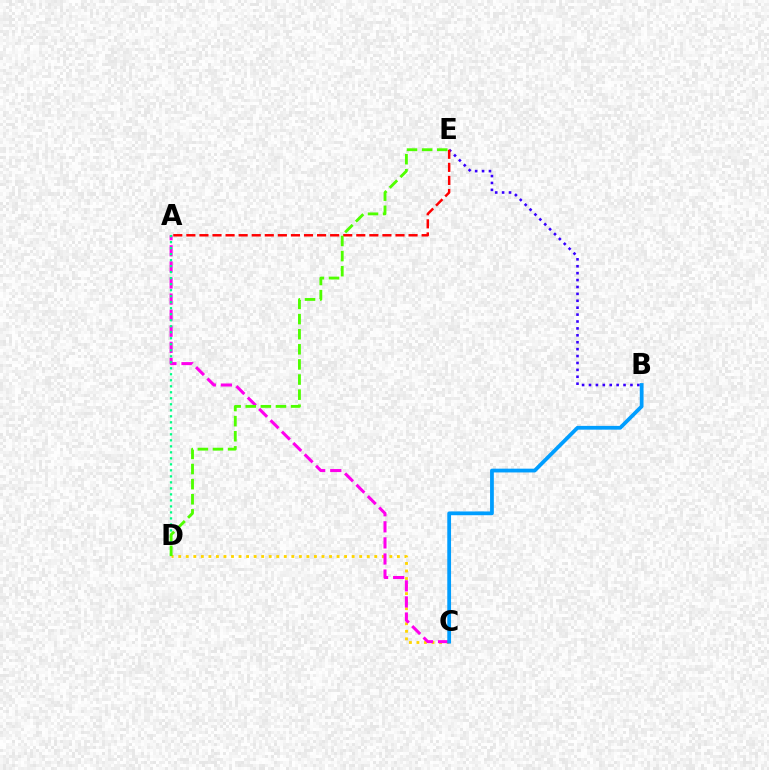{('C', 'D'): [{'color': '#ffd500', 'line_style': 'dotted', 'thickness': 2.05}], ('B', 'E'): [{'color': '#3700ff', 'line_style': 'dotted', 'thickness': 1.88}], ('A', 'C'): [{'color': '#ff00ed', 'line_style': 'dashed', 'thickness': 2.19}], ('A', 'D'): [{'color': '#00ff86', 'line_style': 'dotted', 'thickness': 1.63}], ('B', 'C'): [{'color': '#009eff', 'line_style': 'solid', 'thickness': 2.72}], ('A', 'E'): [{'color': '#ff0000', 'line_style': 'dashed', 'thickness': 1.78}], ('D', 'E'): [{'color': '#4fff00', 'line_style': 'dashed', 'thickness': 2.05}]}